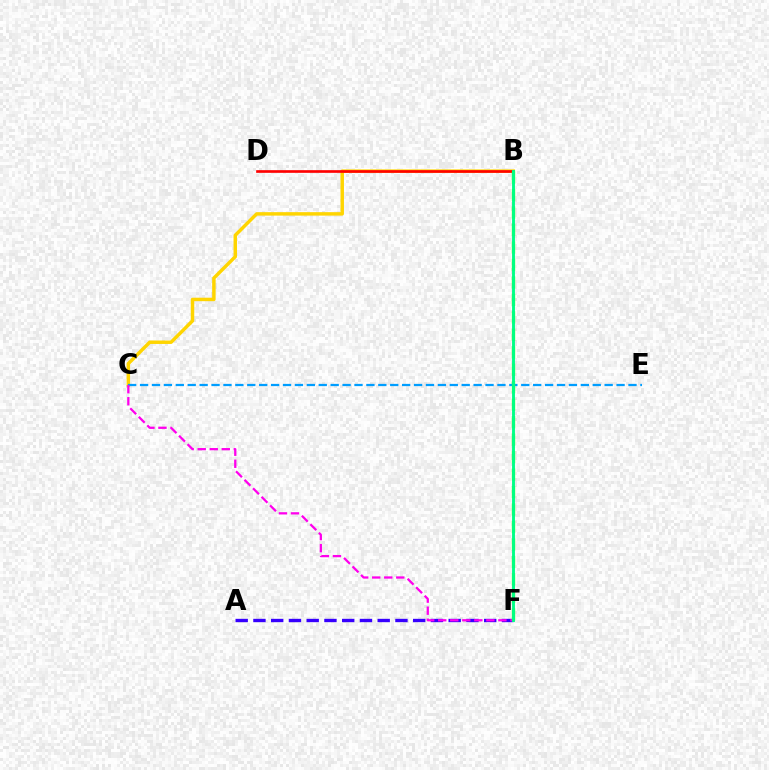{('B', 'C'): [{'color': '#ffd500', 'line_style': 'solid', 'thickness': 2.5}], ('B', 'D'): [{'color': '#ff0000', 'line_style': 'solid', 'thickness': 1.92}], ('C', 'E'): [{'color': '#009eff', 'line_style': 'dashed', 'thickness': 1.62}], ('A', 'F'): [{'color': '#3700ff', 'line_style': 'dashed', 'thickness': 2.41}], ('C', 'F'): [{'color': '#ff00ed', 'line_style': 'dashed', 'thickness': 1.63}], ('B', 'F'): [{'color': '#4fff00', 'line_style': 'dashed', 'thickness': 2.37}, {'color': '#00ff86', 'line_style': 'solid', 'thickness': 2.08}]}